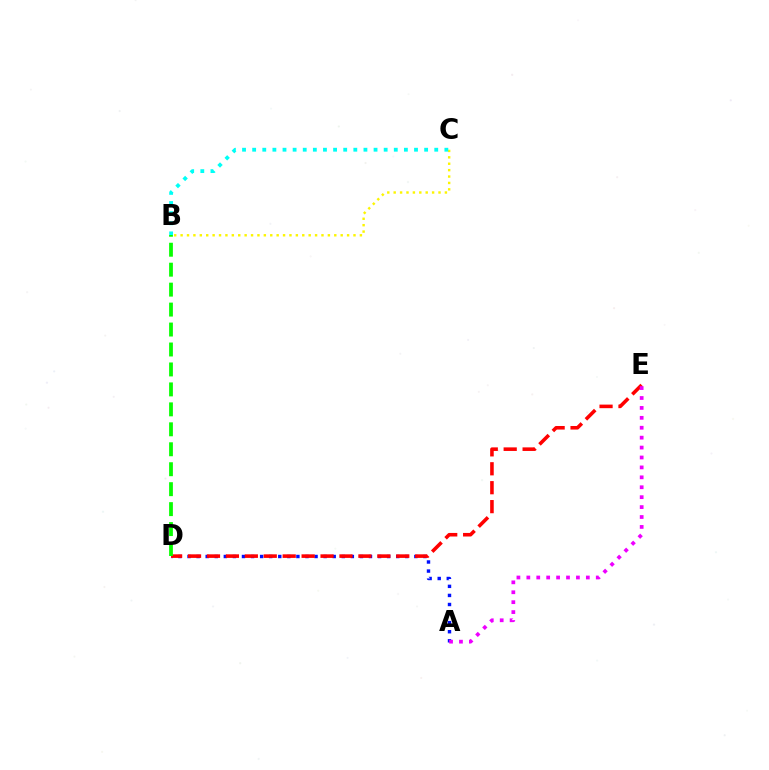{('A', 'D'): [{'color': '#0010ff', 'line_style': 'dotted', 'thickness': 2.46}], ('B', 'C'): [{'color': '#fcf500', 'line_style': 'dotted', 'thickness': 1.74}, {'color': '#00fff6', 'line_style': 'dotted', 'thickness': 2.75}], ('D', 'E'): [{'color': '#ff0000', 'line_style': 'dashed', 'thickness': 2.57}], ('A', 'E'): [{'color': '#ee00ff', 'line_style': 'dotted', 'thickness': 2.69}], ('B', 'D'): [{'color': '#08ff00', 'line_style': 'dashed', 'thickness': 2.71}]}